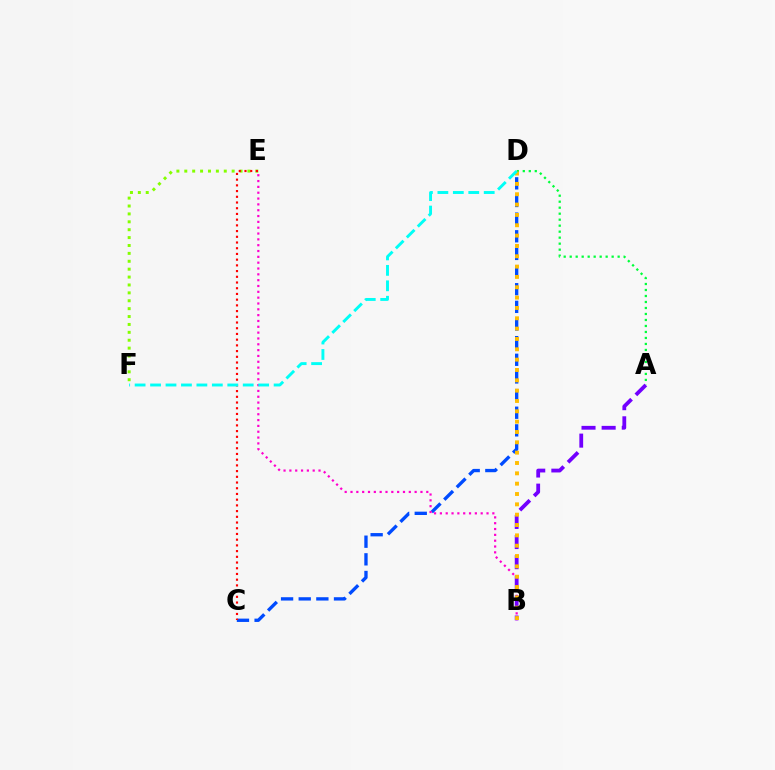{('E', 'F'): [{'color': '#84ff00', 'line_style': 'dotted', 'thickness': 2.15}], ('C', 'D'): [{'color': '#004bff', 'line_style': 'dashed', 'thickness': 2.4}], ('A', 'D'): [{'color': '#00ff39', 'line_style': 'dotted', 'thickness': 1.63}], ('B', 'E'): [{'color': '#ff00cf', 'line_style': 'dotted', 'thickness': 1.58}], ('A', 'B'): [{'color': '#7200ff', 'line_style': 'dashed', 'thickness': 2.73}], ('B', 'D'): [{'color': '#ffbd00', 'line_style': 'dotted', 'thickness': 2.81}], ('C', 'E'): [{'color': '#ff0000', 'line_style': 'dotted', 'thickness': 1.55}], ('D', 'F'): [{'color': '#00fff6', 'line_style': 'dashed', 'thickness': 2.1}]}